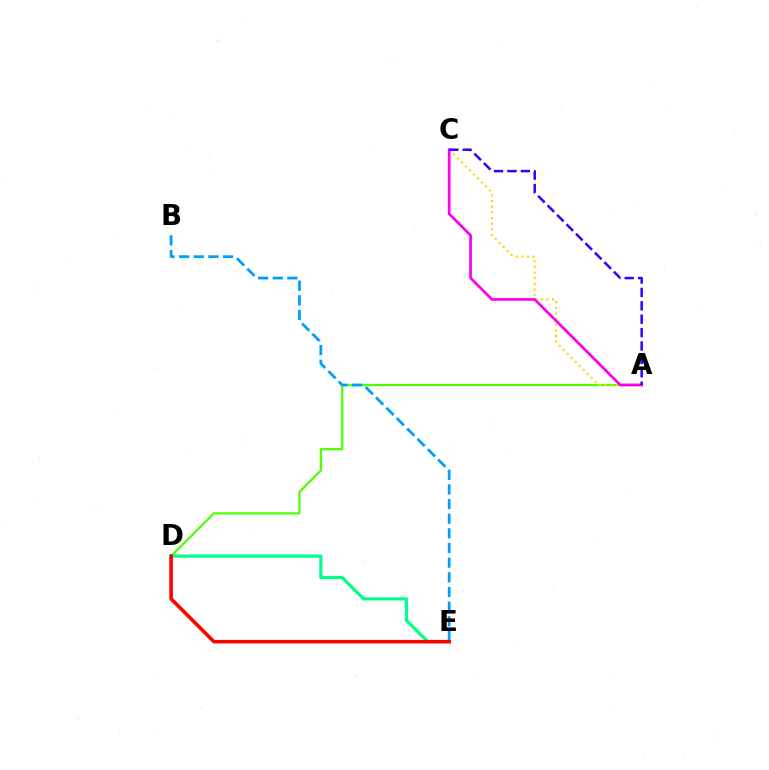{('A', 'D'): [{'color': '#4fff00', 'line_style': 'solid', 'thickness': 1.6}], ('A', 'C'): [{'color': '#ffd500', 'line_style': 'dotted', 'thickness': 1.54}, {'color': '#ff00ed', 'line_style': 'solid', 'thickness': 1.96}, {'color': '#3700ff', 'line_style': 'dashed', 'thickness': 1.82}], ('B', 'E'): [{'color': '#009eff', 'line_style': 'dashed', 'thickness': 1.99}], ('D', 'E'): [{'color': '#00ff86', 'line_style': 'solid', 'thickness': 2.3}, {'color': '#ff0000', 'line_style': 'solid', 'thickness': 2.55}]}